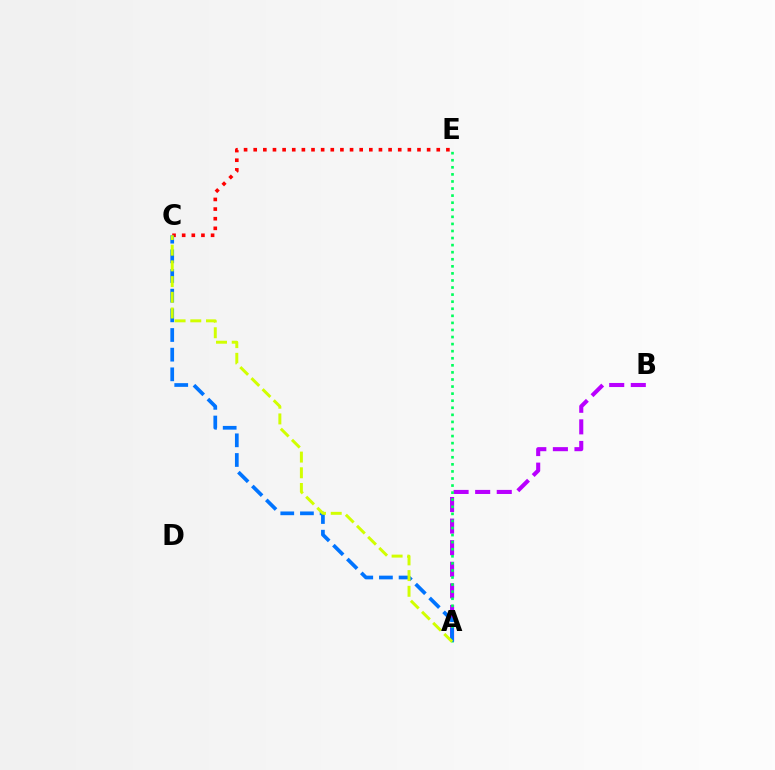{('C', 'E'): [{'color': '#ff0000', 'line_style': 'dotted', 'thickness': 2.62}], ('A', 'B'): [{'color': '#b900ff', 'line_style': 'dashed', 'thickness': 2.93}], ('A', 'E'): [{'color': '#00ff5c', 'line_style': 'dotted', 'thickness': 1.92}], ('A', 'C'): [{'color': '#0074ff', 'line_style': 'dashed', 'thickness': 2.67}, {'color': '#d1ff00', 'line_style': 'dashed', 'thickness': 2.13}]}